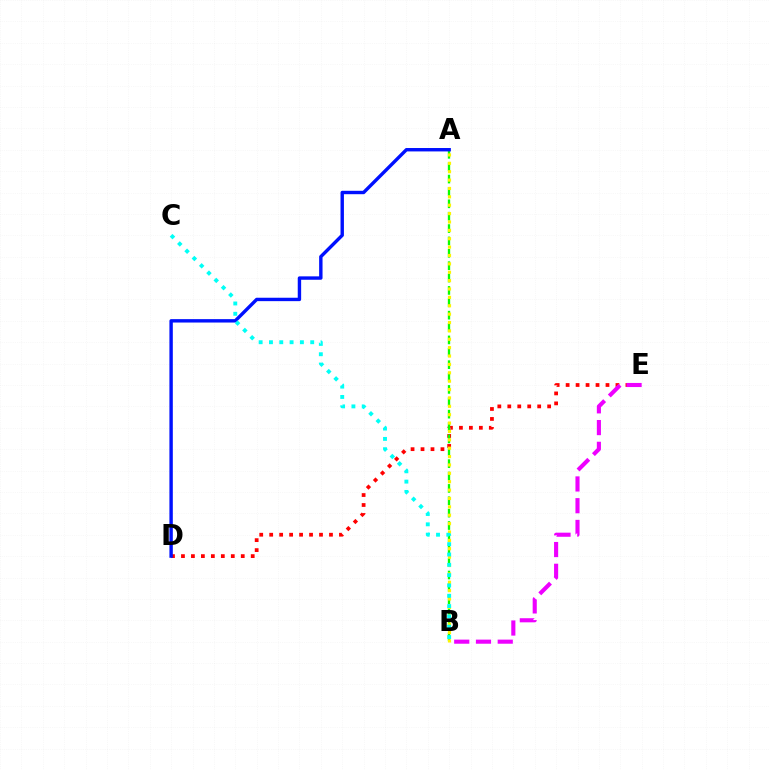{('D', 'E'): [{'color': '#ff0000', 'line_style': 'dotted', 'thickness': 2.71}], ('A', 'B'): [{'color': '#08ff00', 'line_style': 'dashed', 'thickness': 1.68}, {'color': '#fcf500', 'line_style': 'dotted', 'thickness': 2.28}], ('A', 'D'): [{'color': '#0010ff', 'line_style': 'solid', 'thickness': 2.45}], ('B', 'E'): [{'color': '#ee00ff', 'line_style': 'dashed', 'thickness': 2.95}], ('B', 'C'): [{'color': '#00fff6', 'line_style': 'dotted', 'thickness': 2.8}]}